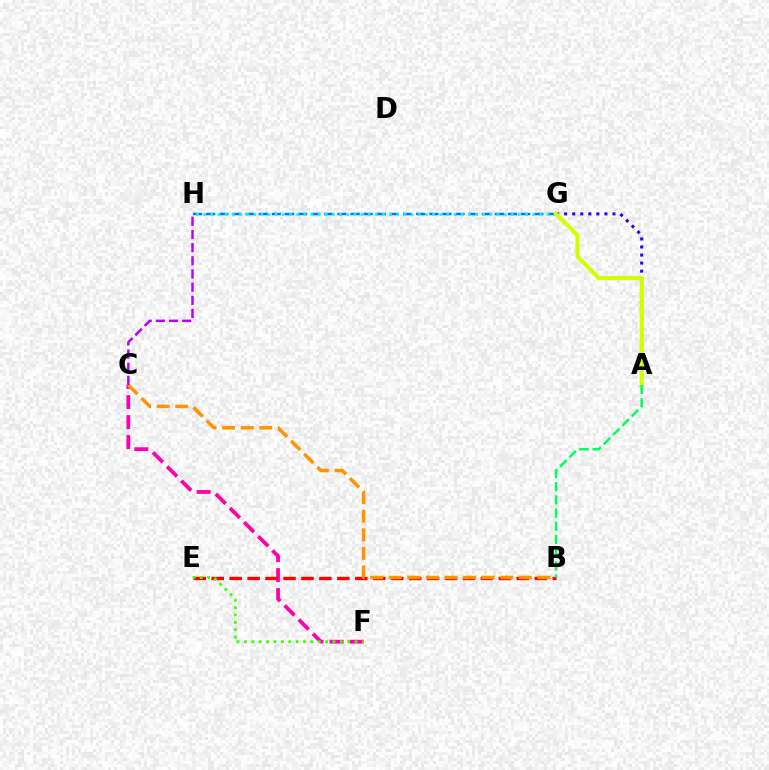{('C', 'F'): [{'color': '#ff00ac', 'line_style': 'dashed', 'thickness': 2.72}], ('G', 'H'): [{'color': '#0074ff', 'line_style': 'dashed', 'thickness': 1.78}, {'color': '#00fff6', 'line_style': 'dotted', 'thickness': 1.94}], ('B', 'E'): [{'color': '#ff0000', 'line_style': 'dashed', 'thickness': 2.44}], ('A', 'G'): [{'color': '#2500ff', 'line_style': 'dotted', 'thickness': 2.19}, {'color': '#d1ff00', 'line_style': 'solid', 'thickness': 2.95}], ('E', 'F'): [{'color': '#3dff00', 'line_style': 'dotted', 'thickness': 2.0}], ('B', 'C'): [{'color': '#ff9400', 'line_style': 'dashed', 'thickness': 2.52}], ('A', 'B'): [{'color': '#00ff5c', 'line_style': 'dashed', 'thickness': 1.79}], ('C', 'H'): [{'color': '#b900ff', 'line_style': 'dashed', 'thickness': 1.79}]}